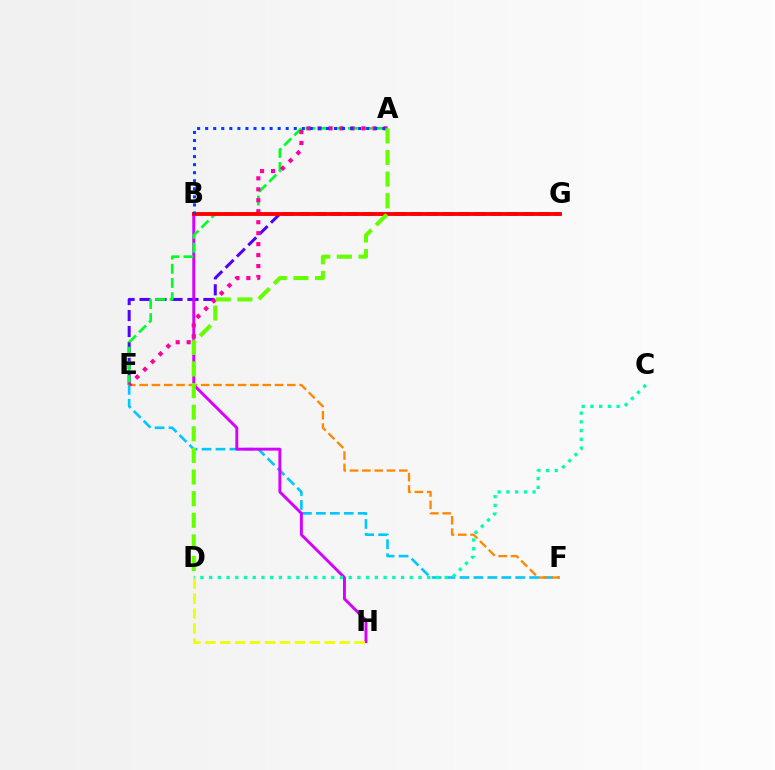{('E', 'F'): [{'color': '#00c7ff', 'line_style': 'dashed', 'thickness': 1.89}, {'color': '#ff8800', 'line_style': 'dashed', 'thickness': 1.67}], ('E', 'G'): [{'color': '#4f00ff', 'line_style': 'dashed', 'thickness': 2.17}], ('B', 'H'): [{'color': '#d600ff', 'line_style': 'solid', 'thickness': 2.1}], ('A', 'E'): [{'color': '#00ff27', 'line_style': 'dashed', 'thickness': 1.93}, {'color': '#ff00a0', 'line_style': 'dotted', 'thickness': 2.98}], ('C', 'D'): [{'color': '#00ffaf', 'line_style': 'dotted', 'thickness': 2.37}], ('B', 'G'): [{'color': '#ff0000', 'line_style': 'solid', 'thickness': 2.78}], ('A', 'B'): [{'color': '#003fff', 'line_style': 'dotted', 'thickness': 2.19}], ('A', 'D'): [{'color': '#66ff00', 'line_style': 'dashed', 'thickness': 2.94}], ('D', 'H'): [{'color': '#eeff00', 'line_style': 'dashed', 'thickness': 2.03}]}